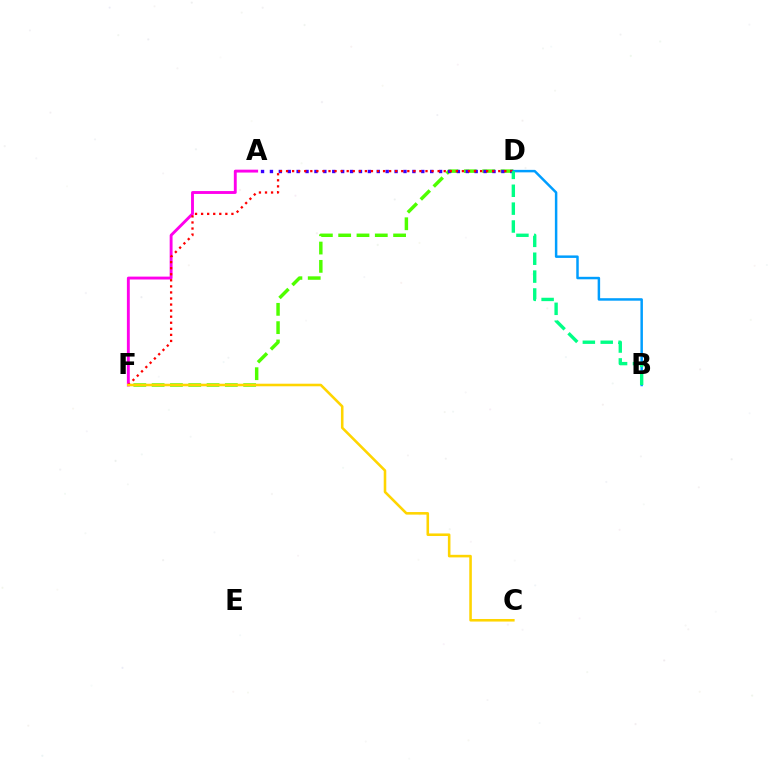{('D', 'F'): [{'color': '#4fff00', 'line_style': 'dashed', 'thickness': 2.49}, {'color': '#ff0000', 'line_style': 'dotted', 'thickness': 1.65}], ('A', 'F'): [{'color': '#ff00ed', 'line_style': 'solid', 'thickness': 2.08}], ('A', 'D'): [{'color': '#3700ff', 'line_style': 'dotted', 'thickness': 2.42}], ('B', 'D'): [{'color': '#009eff', 'line_style': 'solid', 'thickness': 1.79}, {'color': '#00ff86', 'line_style': 'dashed', 'thickness': 2.43}], ('C', 'F'): [{'color': '#ffd500', 'line_style': 'solid', 'thickness': 1.85}]}